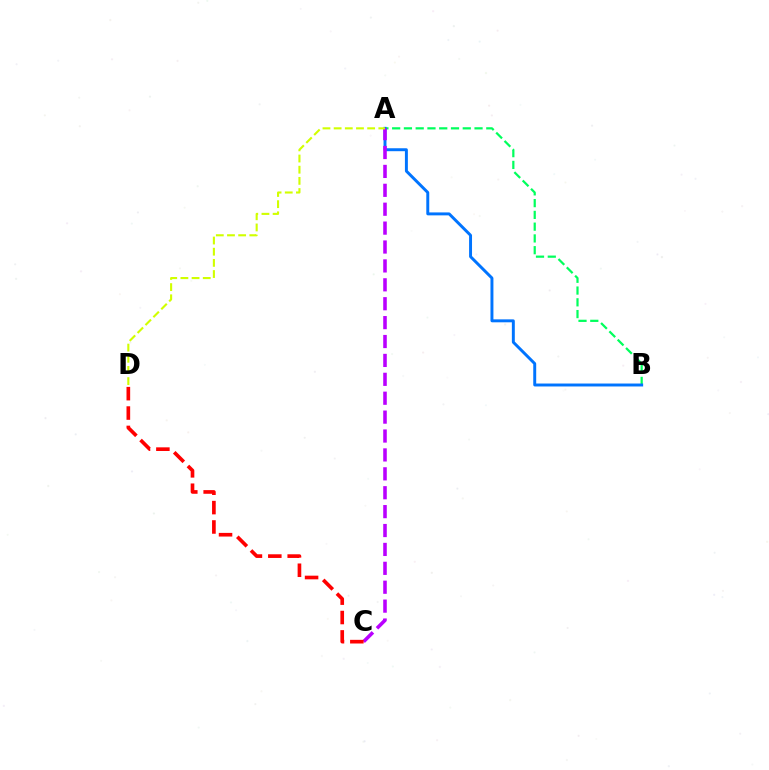{('A', 'B'): [{'color': '#00ff5c', 'line_style': 'dashed', 'thickness': 1.6}, {'color': '#0074ff', 'line_style': 'solid', 'thickness': 2.12}], ('A', 'C'): [{'color': '#b900ff', 'line_style': 'dashed', 'thickness': 2.57}], ('C', 'D'): [{'color': '#ff0000', 'line_style': 'dashed', 'thickness': 2.63}], ('A', 'D'): [{'color': '#d1ff00', 'line_style': 'dashed', 'thickness': 1.52}]}